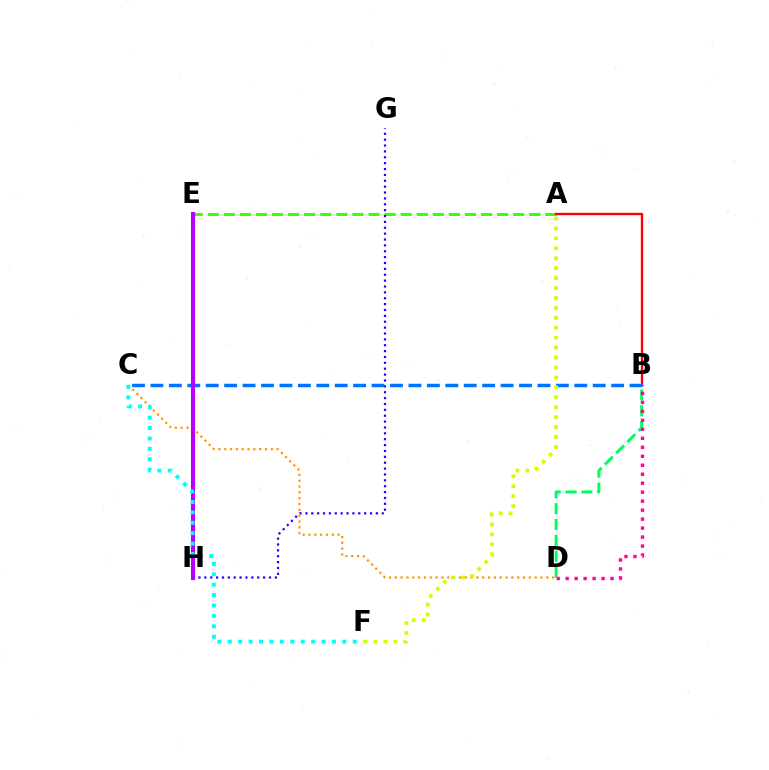{('B', 'D'): [{'color': '#00ff5c', 'line_style': 'dashed', 'thickness': 2.15}, {'color': '#ff00ac', 'line_style': 'dotted', 'thickness': 2.44}], ('C', 'D'): [{'color': '#ff9400', 'line_style': 'dotted', 'thickness': 1.58}], ('A', 'E'): [{'color': '#3dff00', 'line_style': 'dashed', 'thickness': 2.18}], ('G', 'H'): [{'color': '#2500ff', 'line_style': 'dotted', 'thickness': 1.6}], ('A', 'B'): [{'color': '#ff0000', 'line_style': 'solid', 'thickness': 1.68}], ('B', 'C'): [{'color': '#0074ff', 'line_style': 'dashed', 'thickness': 2.5}], ('E', 'H'): [{'color': '#b900ff', 'line_style': 'solid', 'thickness': 2.95}], ('A', 'F'): [{'color': '#d1ff00', 'line_style': 'dotted', 'thickness': 2.7}], ('C', 'F'): [{'color': '#00fff6', 'line_style': 'dotted', 'thickness': 2.83}]}